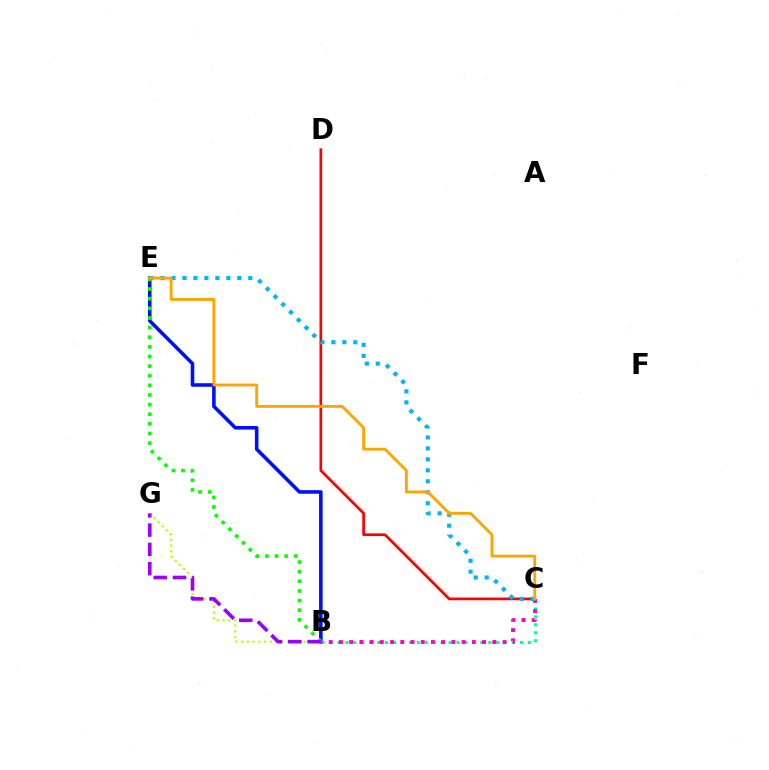{('B', 'G'): [{'color': '#b3ff00', 'line_style': 'dotted', 'thickness': 1.56}, {'color': '#9b00ff', 'line_style': 'dashed', 'thickness': 2.62}], ('B', 'E'): [{'color': '#0010ff', 'line_style': 'solid', 'thickness': 2.58}, {'color': '#08ff00', 'line_style': 'dotted', 'thickness': 2.62}], ('B', 'C'): [{'color': '#00ff9d', 'line_style': 'dotted', 'thickness': 2.16}, {'color': '#ff00bd', 'line_style': 'dotted', 'thickness': 2.78}], ('C', 'D'): [{'color': '#ff0000', 'line_style': 'solid', 'thickness': 1.95}], ('C', 'E'): [{'color': '#00b5ff', 'line_style': 'dotted', 'thickness': 2.98}, {'color': '#ffa500', 'line_style': 'solid', 'thickness': 2.05}]}